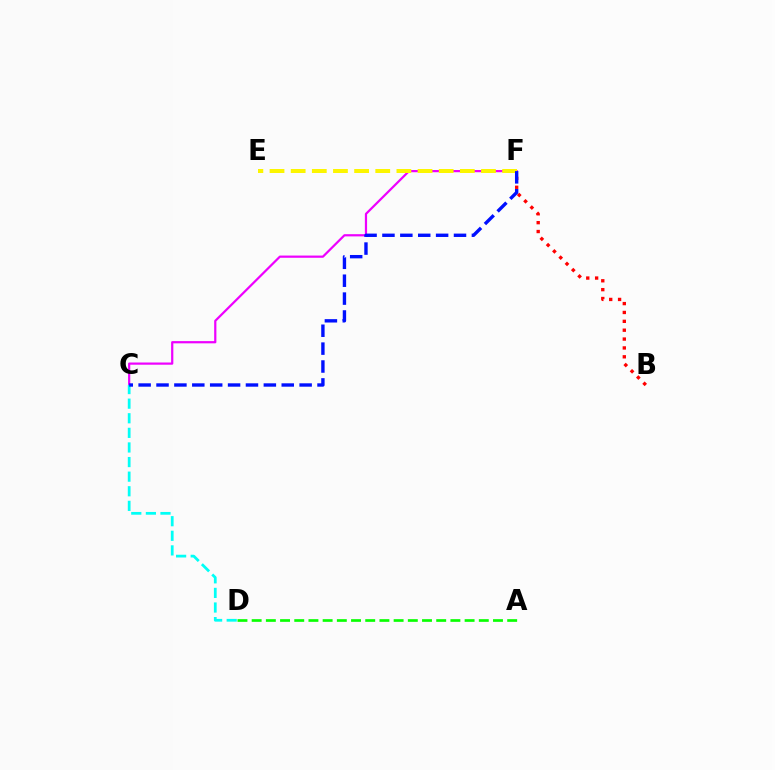{('C', 'F'): [{'color': '#ee00ff', 'line_style': 'solid', 'thickness': 1.6}, {'color': '#0010ff', 'line_style': 'dashed', 'thickness': 2.43}], ('A', 'D'): [{'color': '#08ff00', 'line_style': 'dashed', 'thickness': 1.93}], ('C', 'D'): [{'color': '#00fff6', 'line_style': 'dashed', 'thickness': 1.98}], ('B', 'F'): [{'color': '#ff0000', 'line_style': 'dotted', 'thickness': 2.41}], ('E', 'F'): [{'color': '#fcf500', 'line_style': 'dashed', 'thickness': 2.87}]}